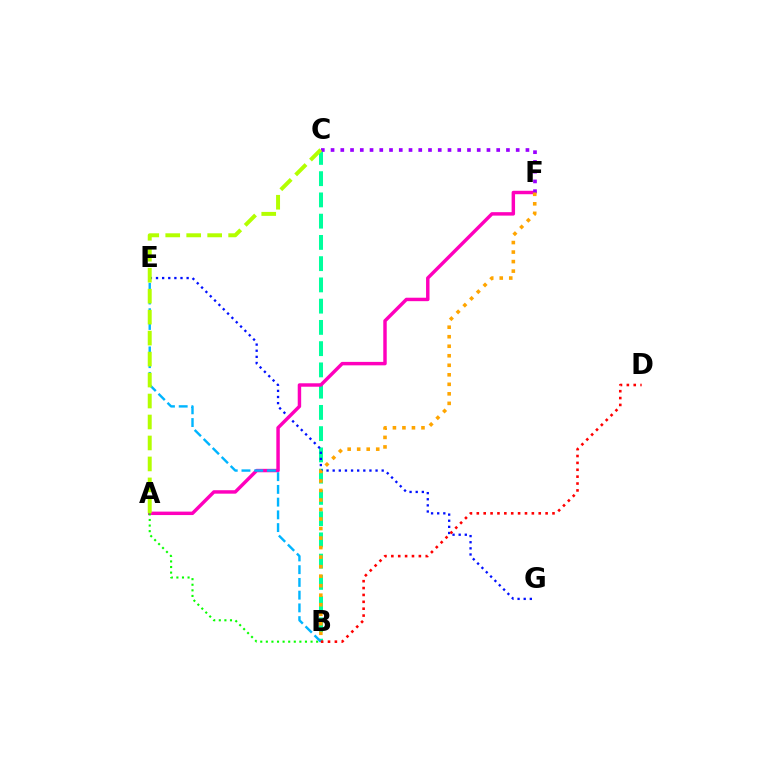{('B', 'C'): [{'color': '#00ff9d', 'line_style': 'dashed', 'thickness': 2.89}], ('E', 'G'): [{'color': '#0010ff', 'line_style': 'dotted', 'thickness': 1.66}], ('A', 'F'): [{'color': '#ff00bd', 'line_style': 'solid', 'thickness': 2.48}], ('C', 'F'): [{'color': '#9b00ff', 'line_style': 'dotted', 'thickness': 2.65}], ('A', 'B'): [{'color': '#08ff00', 'line_style': 'dotted', 'thickness': 1.52}], ('B', 'F'): [{'color': '#ffa500', 'line_style': 'dotted', 'thickness': 2.59}], ('B', 'E'): [{'color': '#00b5ff', 'line_style': 'dashed', 'thickness': 1.73}], ('B', 'D'): [{'color': '#ff0000', 'line_style': 'dotted', 'thickness': 1.87}], ('A', 'C'): [{'color': '#b3ff00', 'line_style': 'dashed', 'thickness': 2.85}]}